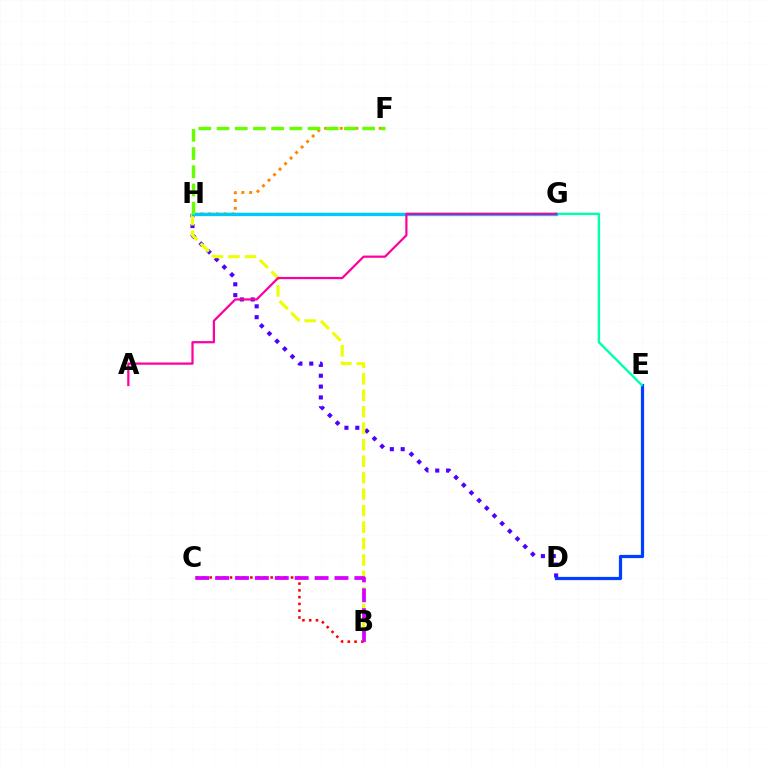{('D', 'E'): [{'color': '#003fff', 'line_style': 'solid', 'thickness': 2.32}], ('B', 'C'): [{'color': '#ff0000', 'line_style': 'dotted', 'thickness': 1.84}, {'color': '#d600ff', 'line_style': 'dashed', 'thickness': 2.7}], ('E', 'G'): [{'color': '#00ffaf', 'line_style': 'solid', 'thickness': 1.71}], ('F', 'H'): [{'color': '#ff8800', 'line_style': 'dotted', 'thickness': 2.12}, {'color': '#66ff00', 'line_style': 'dashed', 'thickness': 2.47}], ('D', 'H'): [{'color': '#4f00ff', 'line_style': 'dotted', 'thickness': 2.95}], ('G', 'H'): [{'color': '#00ff27', 'line_style': 'solid', 'thickness': 1.68}, {'color': '#00c7ff', 'line_style': 'solid', 'thickness': 2.39}], ('B', 'H'): [{'color': '#eeff00', 'line_style': 'dashed', 'thickness': 2.24}], ('A', 'G'): [{'color': '#ff00a0', 'line_style': 'solid', 'thickness': 1.61}]}